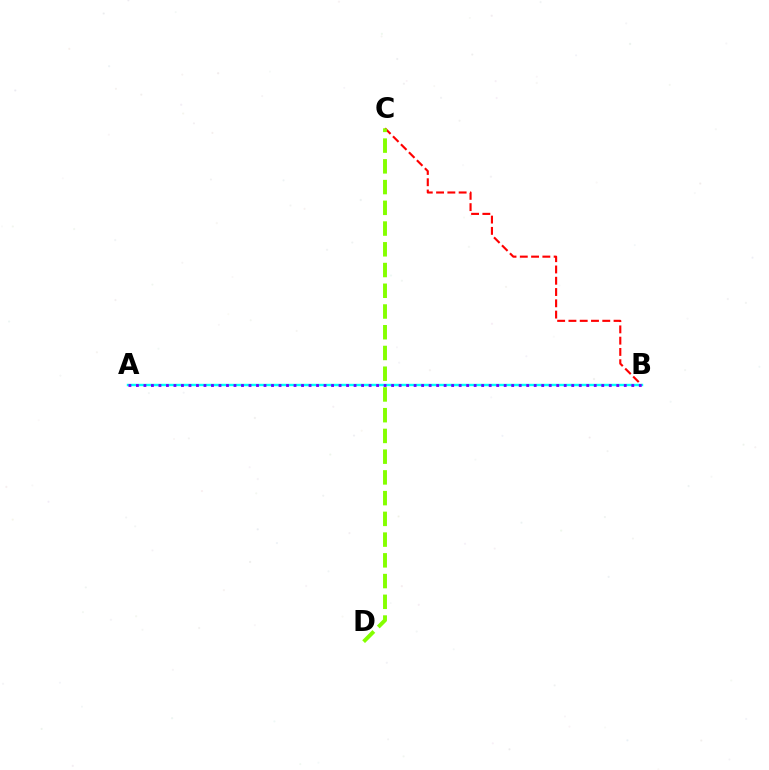{('B', 'C'): [{'color': '#ff0000', 'line_style': 'dashed', 'thickness': 1.53}], ('A', 'B'): [{'color': '#00fff6', 'line_style': 'solid', 'thickness': 1.74}, {'color': '#7200ff', 'line_style': 'dotted', 'thickness': 2.04}], ('C', 'D'): [{'color': '#84ff00', 'line_style': 'dashed', 'thickness': 2.82}]}